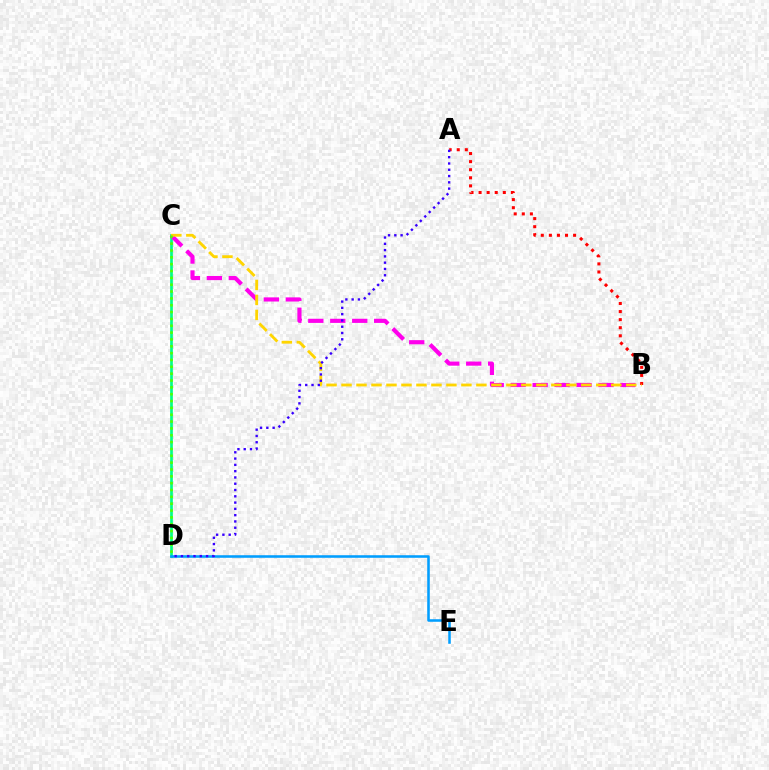{('C', 'D'): [{'color': '#00ff86', 'line_style': 'solid', 'thickness': 1.94}, {'color': '#4fff00', 'line_style': 'dotted', 'thickness': 1.86}], ('B', 'C'): [{'color': '#ff00ed', 'line_style': 'dashed', 'thickness': 2.98}, {'color': '#ffd500', 'line_style': 'dashed', 'thickness': 2.04}], ('A', 'B'): [{'color': '#ff0000', 'line_style': 'dotted', 'thickness': 2.19}], ('D', 'E'): [{'color': '#009eff', 'line_style': 'solid', 'thickness': 1.84}], ('A', 'D'): [{'color': '#3700ff', 'line_style': 'dotted', 'thickness': 1.71}]}